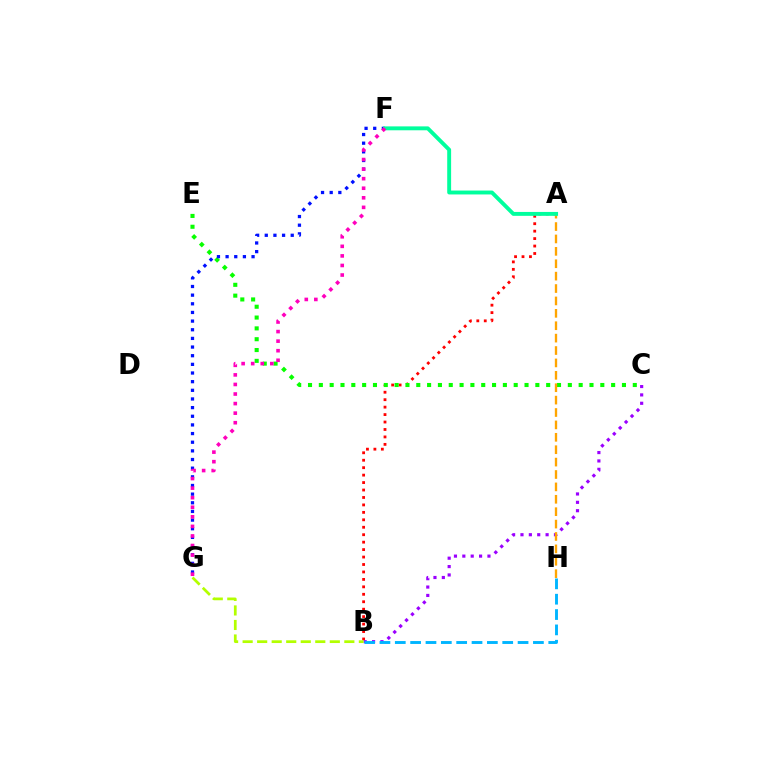{('A', 'B'): [{'color': '#ff0000', 'line_style': 'dotted', 'thickness': 2.02}], ('C', 'E'): [{'color': '#08ff00', 'line_style': 'dotted', 'thickness': 2.94}], ('B', 'C'): [{'color': '#9b00ff', 'line_style': 'dotted', 'thickness': 2.28}], ('F', 'G'): [{'color': '#0010ff', 'line_style': 'dotted', 'thickness': 2.35}, {'color': '#ff00bd', 'line_style': 'dotted', 'thickness': 2.6}], ('A', 'H'): [{'color': '#ffa500', 'line_style': 'dashed', 'thickness': 1.68}], ('B', 'H'): [{'color': '#00b5ff', 'line_style': 'dashed', 'thickness': 2.08}], ('A', 'F'): [{'color': '#00ff9d', 'line_style': 'solid', 'thickness': 2.81}], ('B', 'G'): [{'color': '#b3ff00', 'line_style': 'dashed', 'thickness': 1.97}]}